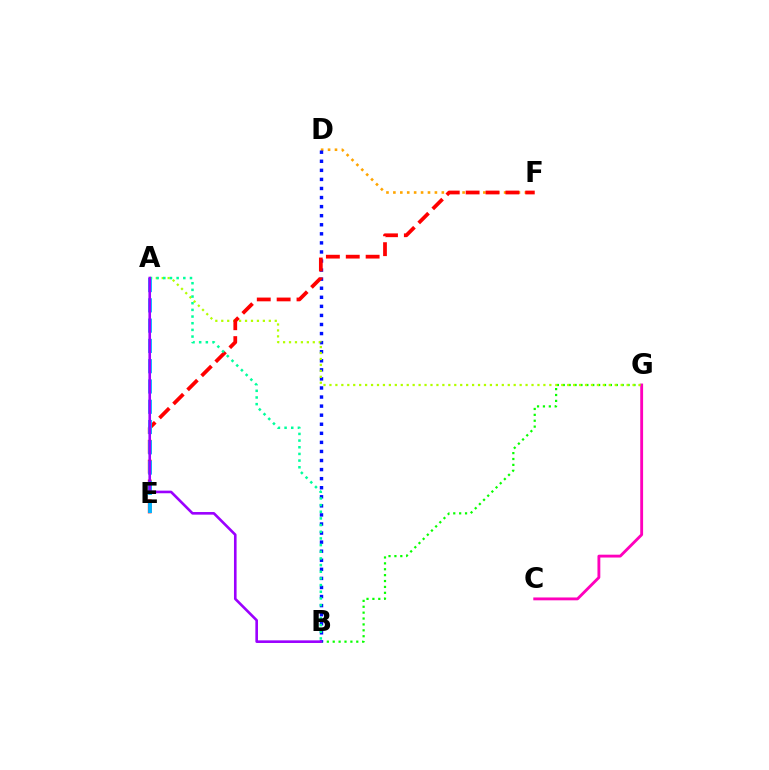{('D', 'F'): [{'color': '#ffa500', 'line_style': 'dotted', 'thickness': 1.88}], ('B', 'G'): [{'color': '#08ff00', 'line_style': 'dotted', 'thickness': 1.6}], ('B', 'D'): [{'color': '#0010ff', 'line_style': 'dotted', 'thickness': 2.46}], ('C', 'G'): [{'color': '#ff00bd', 'line_style': 'solid', 'thickness': 2.06}], ('A', 'G'): [{'color': '#b3ff00', 'line_style': 'dotted', 'thickness': 1.61}], ('E', 'F'): [{'color': '#ff0000', 'line_style': 'dashed', 'thickness': 2.7}], ('A', 'E'): [{'color': '#00b5ff', 'line_style': 'dashed', 'thickness': 2.75}], ('A', 'B'): [{'color': '#00ff9d', 'line_style': 'dotted', 'thickness': 1.81}, {'color': '#9b00ff', 'line_style': 'solid', 'thickness': 1.88}]}